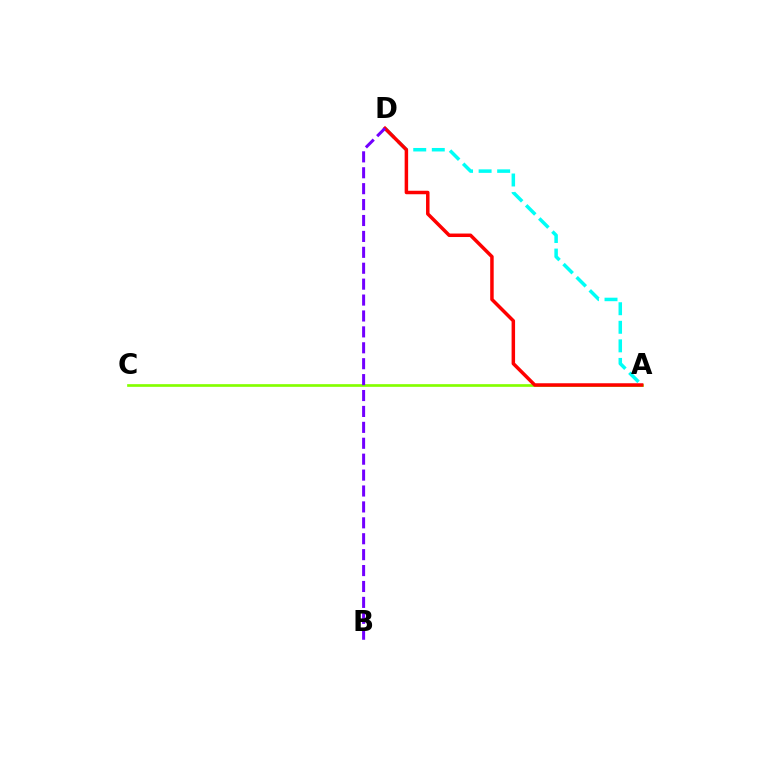{('A', 'D'): [{'color': '#00fff6', 'line_style': 'dashed', 'thickness': 2.52}, {'color': '#ff0000', 'line_style': 'solid', 'thickness': 2.51}], ('A', 'C'): [{'color': '#84ff00', 'line_style': 'solid', 'thickness': 1.93}], ('B', 'D'): [{'color': '#7200ff', 'line_style': 'dashed', 'thickness': 2.16}]}